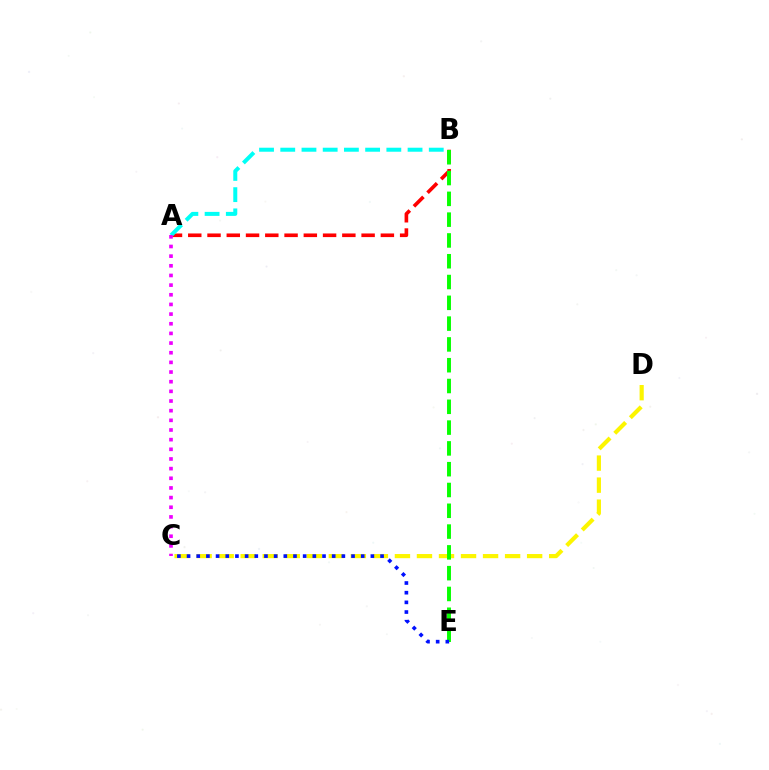{('A', 'B'): [{'color': '#ff0000', 'line_style': 'dashed', 'thickness': 2.62}, {'color': '#00fff6', 'line_style': 'dashed', 'thickness': 2.88}], ('C', 'D'): [{'color': '#fcf500', 'line_style': 'dashed', 'thickness': 2.99}], ('B', 'E'): [{'color': '#08ff00', 'line_style': 'dashed', 'thickness': 2.83}], ('A', 'C'): [{'color': '#ee00ff', 'line_style': 'dotted', 'thickness': 2.62}], ('C', 'E'): [{'color': '#0010ff', 'line_style': 'dotted', 'thickness': 2.63}]}